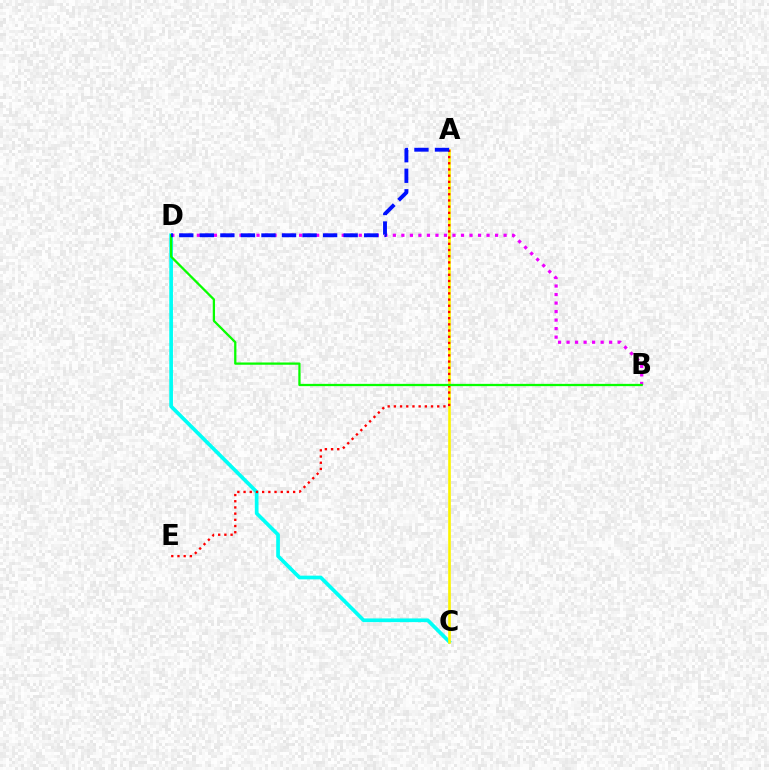{('B', 'D'): [{'color': '#ee00ff', 'line_style': 'dotted', 'thickness': 2.31}, {'color': '#08ff00', 'line_style': 'solid', 'thickness': 1.64}], ('C', 'D'): [{'color': '#00fff6', 'line_style': 'solid', 'thickness': 2.66}], ('A', 'C'): [{'color': '#fcf500', 'line_style': 'solid', 'thickness': 1.9}], ('A', 'E'): [{'color': '#ff0000', 'line_style': 'dotted', 'thickness': 1.68}], ('A', 'D'): [{'color': '#0010ff', 'line_style': 'dashed', 'thickness': 2.79}]}